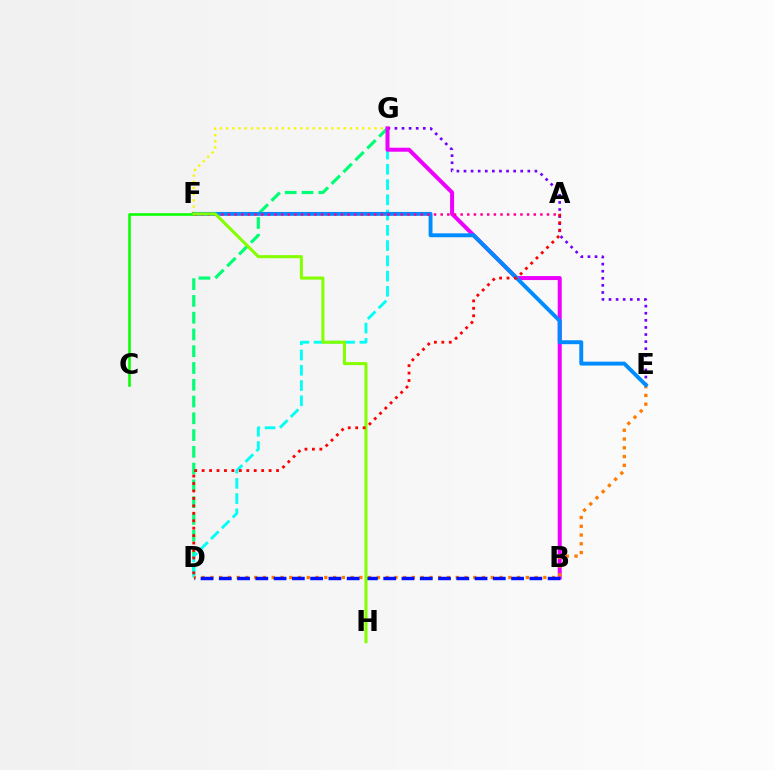{('D', 'G'): [{'color': '#00ff74', 'line_style': 'dashed', 'thickness': 2.28}, {'color': '#00fff6', 'line_style': 'dashed', 'thickness': 2.07}], ('F', 'G'): [{'color': '#fcf500', 'line_style': 'dotted', 'thickness': 1.68}], ('E', 'G'): [{'color': '#7200ff', 'line_style': 'dotted', 'thickness': 1.93}], ('B', 'G'): [{'color': '#ee00ff', 'line_style': 'solid', 'thickness': 2.87}], ('D', 'E'): [{'color': '#ff7c00', 'line_style': 'dotted', 'thickness': 2.38}], ('E', 'F'): [{'color': '#008cff', 'line_style': 'solid', 'thickness': 2.82}], ('C', 'F'): [{'color': '#08ff00', 'line_style': 'solid', 'thickness': 1.85}], ('B', 'D'): [{'color': '#0010ff', 'line_style': 'dashed', 'thickness': 2.48}], ('A', 'F'): [{'color': '#ff0094', 'line_style': 'dotted', 'thickness': 1.81}], ('F', 'H'): [{'color': '#84ff00', 'line_style': 'solid', 'thickness': 2.2}], ('A', 'D'): [{'color': '#ff0000', 'line_style': 'dotted', 'thickness': 2.02}]}